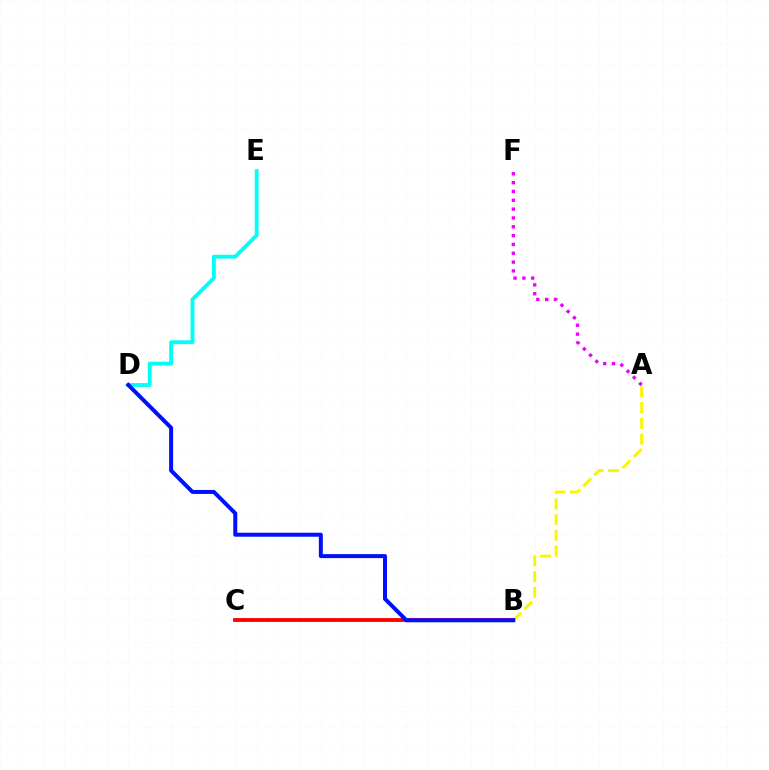{('D', 'E'): [{'color': '#00fff6', 'line_style': 'solid', 'thickness': 2.78}], ('A', 'B'): [{'color': '#fcf500', 'line_style': 'dashed', 'thickness': 2.13}], ('A', 'F'): [{'color': '#ee00ff', 'line_style': 'dotted', 'thickness': 2.4}], ('B', 'C'): [{'color': '#08ff00', 'line_style': 'dotted', 'thickness': 2.21}, {'color': '#ff0000', 'line_style': 'solid', 'thickness': 2.75}], ('B', 'D'): [{'color': '#0010ff', 'line_style': 'solid', 'thickness': 2.87}]}